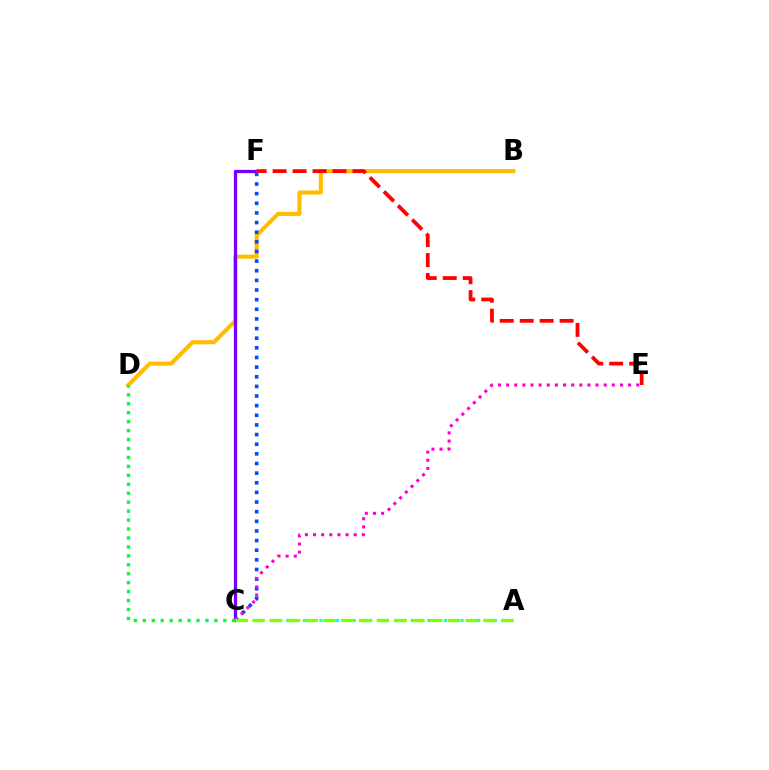{('B', 'D'): [{'color': '#ffbd00', 'line_style': 'solid', 'thickness': 2.96}], ('C', 'F'): [{'color': '#7200ff', 'line_style': 'solid', 'thickness': 2.35}, {'color': '#004bff', 'line_style': 'dotted', 'thickness': 2.62}], ('E', 'F'): [{'color': '#ff0000', 'line_style': 'dashed', 'thickness': 2.71}], ('A', 'C'): [{'color': '#00fff6', 'line_style': 'dotted', 'thickness': 2.26}, {'color': '#84ff00', 'line_style': 'dashed', 'thickness': 2.41}], ('C', 'D'): [{'color': '#00ff39', 'line_style': 'dotted', 'thickness': 2.43}], ('C', 'E'): [{'color': '#ff00cf', 'line_style': 'dotted', 'thickness': 2.21}]}